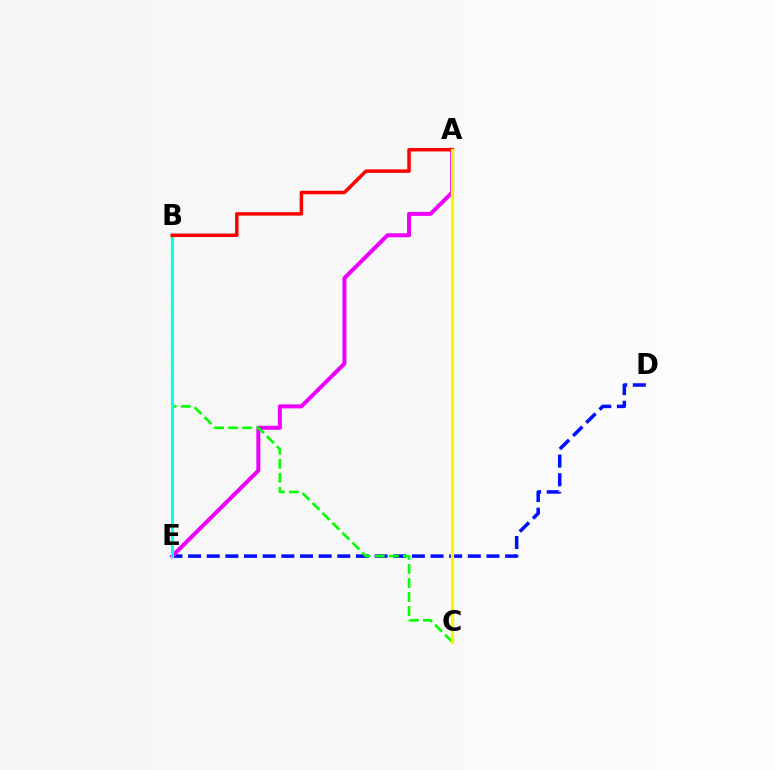{('D', 'E'): [{'color': '#0010ff', 'line_style': 'dashed', 'thickness': 2.53}], ('A', 'E'): [{'color': '#ee00ff', 'line_style': 'solid', 'thickness': 2.87}], ('B', 'C'): [{'color': '#08ff00', 'line_style': 'dashed', 'thickness': 1.91}], ('B', 'E'): [{'color': '#00fff6', 'line_style': 'solid', 'thickness': 2.18}], ('A', 'B'): [{'color': '#ff0000', 'line_style': 'solid', 'thickness': 2.51}], ('A', 'C'): [{'color': '#fcf500', 'line_style': 'solid', 'thickness': 2.31}]}